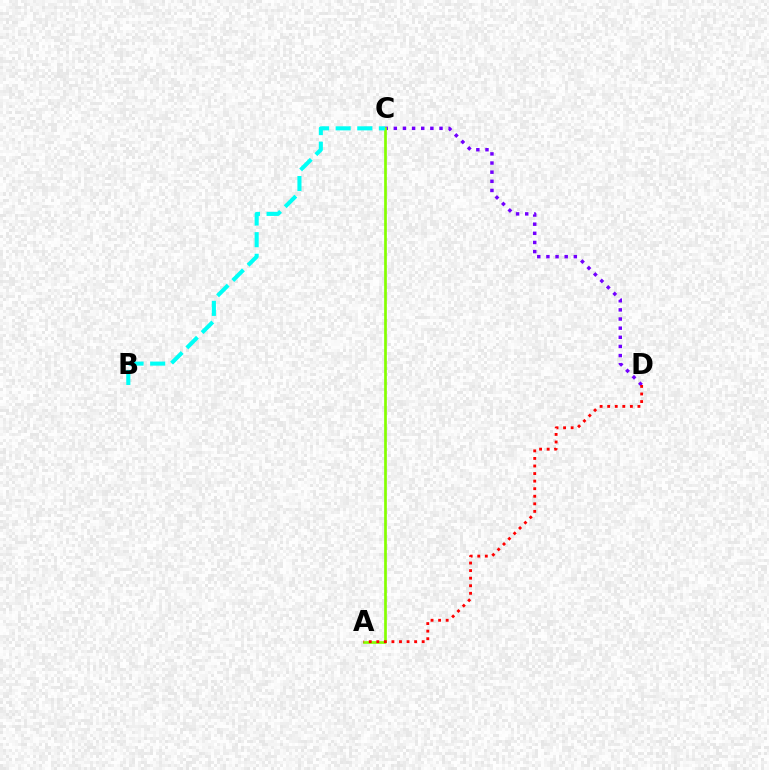{('C', 'D'): [{'color': '#7200ff', 'line_style': 'dotted', 'thickness': 2.48}], ('A', 'C'): [{'color': '#84ff00', 'line_style': 'solid', 'thickness': 1.94}], ('B', 'C'): [{'color': '#00fff6', 'line_style': 'dashed', 'thickness': 2.93}], ('A', 'D'): [{'color': '#ff0000', 'line_style': 'dotted', 'thickness': 2.06}]}